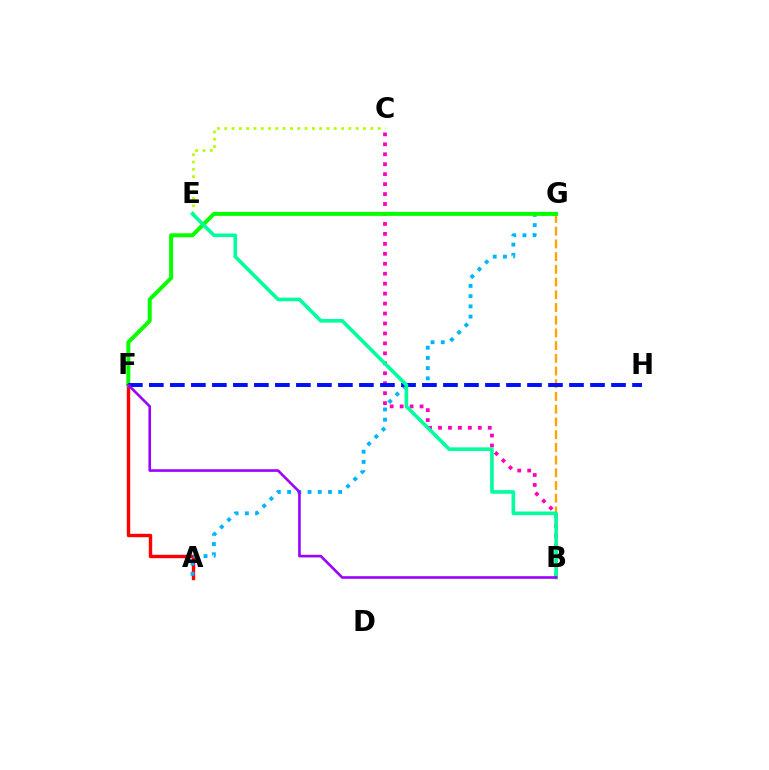{('C', 'E'): [{'color': '#b3ff00', 'line_style': 'dotted', 'thickness': 1.98}], ('A', 'F'): [{'color': '#ff0000', 'line_style': 'solid', 'thickness': 2.45}], ('A', 'G'): [{'color': '#00b5ff', 'line_style': 'dotted', 'thickness': 2.78}], ('B', 'C'): [{'color': '#ff00bd', 'line_style': 'dotted', 'thickness': 2.7}], ('B', 'G'): [{'color': '#ffa500', 'line_style': 'dashed', 'thickness': 1.73}], ('F', 'G'): [{'color': '#08ff00', 'line_style': 'solid', 'thickness': 2.86}], ('F', 'H'): [{'color': '#0010ff', 'line_style': 'dashed', 'thickness': 2.85}], ('B', 'E'): [{'color': '#00ff9d', 'line_style': 'solid', 'thickness': 2.61}], ('B', 'F'): [{'color': '#9b00ff', 'line_style': 'solid', 'thickness': 1.87}]}